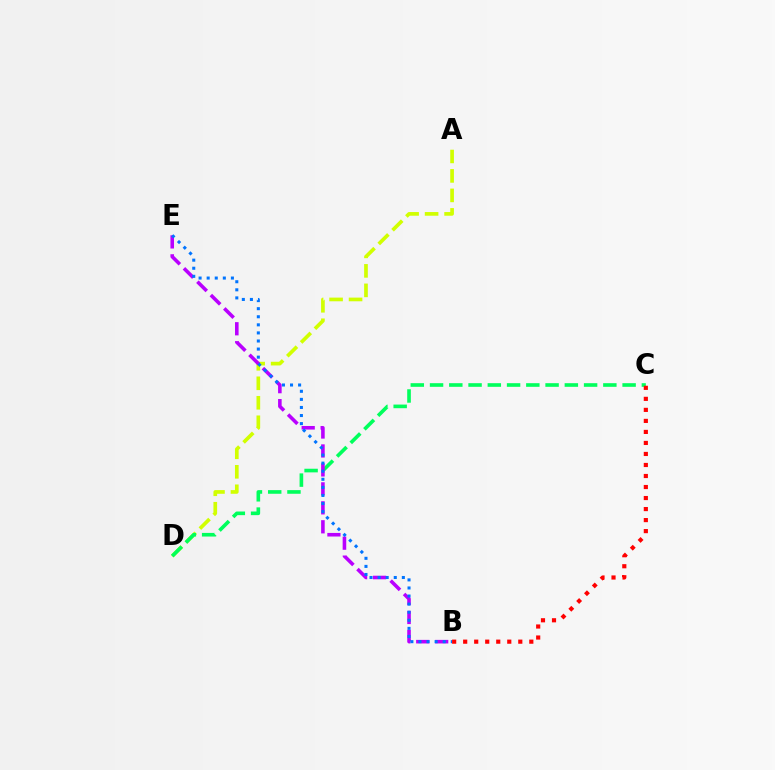{('A', 'D'): [{'color': '#d1ff00', 'line_style': 'dashed', 'thickness': 2.65}], ('C', 'D'): [{'color': '#00ff5c', 'line_style': 'dashed', 'thickness': 2.62}], ('B', 'E'): [{'color': '#b900ff', 'line_style': 'dashed', 'thickness': 2.58}, {'color': '#0074ff', 'line_style': 'dotted', 'thickness': 2.2}], ('B', 'C'): [{'color': '#ff0000', 'line_style': 'dotted', 'thickness': 2.99}]}